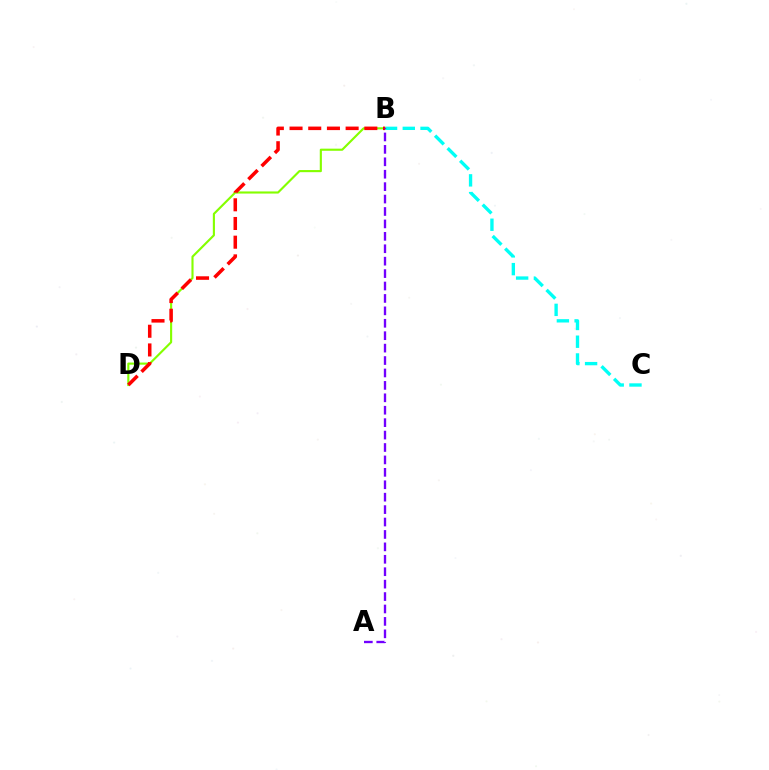{('B', 'C'): [{'color': '#00fff6', 'line_style': 'dashed', 'thickness': 2.41}], ('B', 'D'): [{'color': '#84ff00', 'line_style': 'solid', 'thickness': 1.54}, {'color': '#ff0000', 'line_style': 'dashed', 'thickness': 2.54}], ('A', 'B'): [{'color': '#7200ff', 'line_style': 'dashed', 'thickness': 1.69}]}